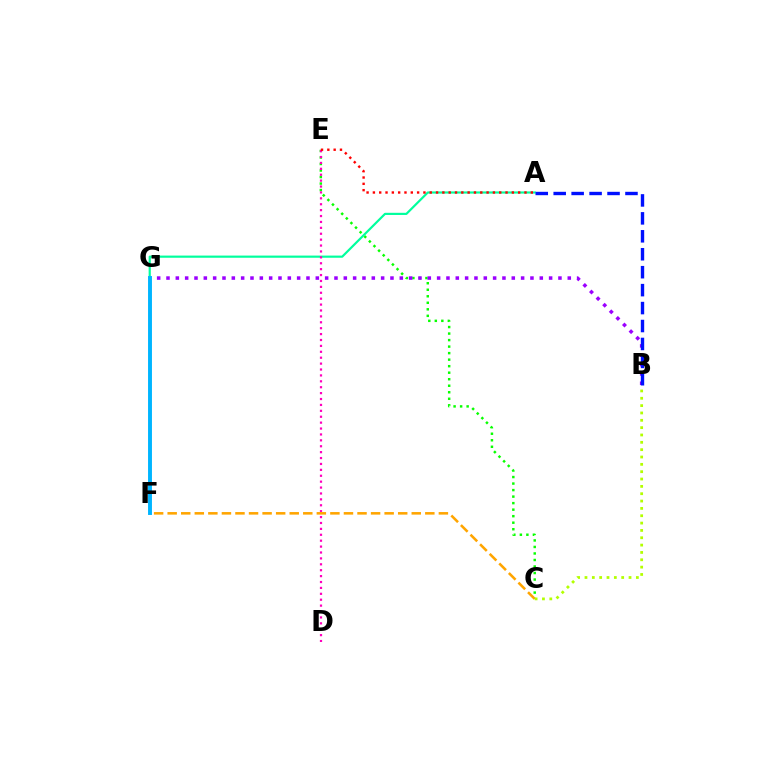{('C', 'E'): [{'color': '#08ff00', 'line_style': 'dotted', 'thickness': 1.77}], ('B', 'G'): [{'color': '#9b00ff', 'line_style': 'dotted', 'thickness': 2.54}], ('A', 'G'): [{'color': '#00ff9d', 'line_style': 'solid', 'thickness': 1.57}], ('D', 'E'): [{'color': '#ff00bd', 'line_style': 'dotted', 'thickness': 1.6}], ('A', 'B'): [{'color': '#0010ff', 'line_style': 'dashed', 'thickness': 2.44}], ('C', 'F'): [{'color': '#ffa500', 'line_style': 'dashed', 'thickness': 1.84}], ('F', 'G'): [{'color': '#00b5ff', 'line_style': 'solid', 'thickness': 2.82}], ('A', 'E'): [{'color': '#ff0000', 'line_style': 'dotted', 'thickness': 1.72}], ('B', 'C'): [{'color': '#b3ff00', 'line_style': 'dotted', 'thickness': 1.99}]}